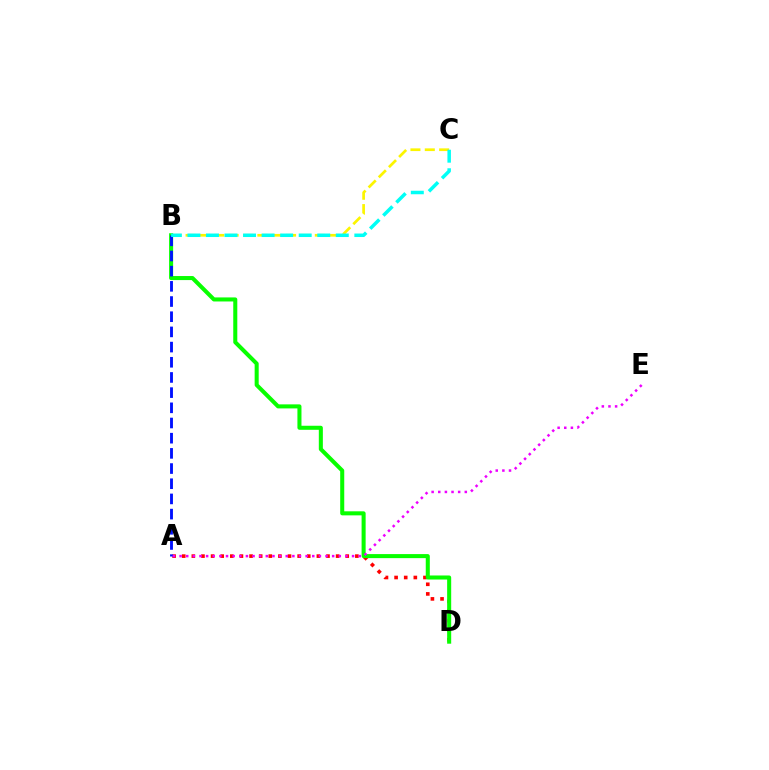{('B', 'C'): [{'color': '#fcf500', 'line_style': 'dashed', 'thickness': 1.95}, {'color': '#00fff6', 'line_style': 'dashed', 'thickness': 2.52}], ('A', 'D'): [{'color': '#ff0000', 'line_style': 'dotted', 'thickness': 2.61}], ('B', 'D'): [{'color': '#08ff00', 'line_style': 'solid', 'thickness': 2.91}], ('A', 'B'): [{'color': '#0010ff', 'line_style': 'dashed', 'thickness': 2.06}], ('A', 'E'): [{'color': '#ee00ff', 'line_style': 'dotted', 'thickness': 1.8}]}